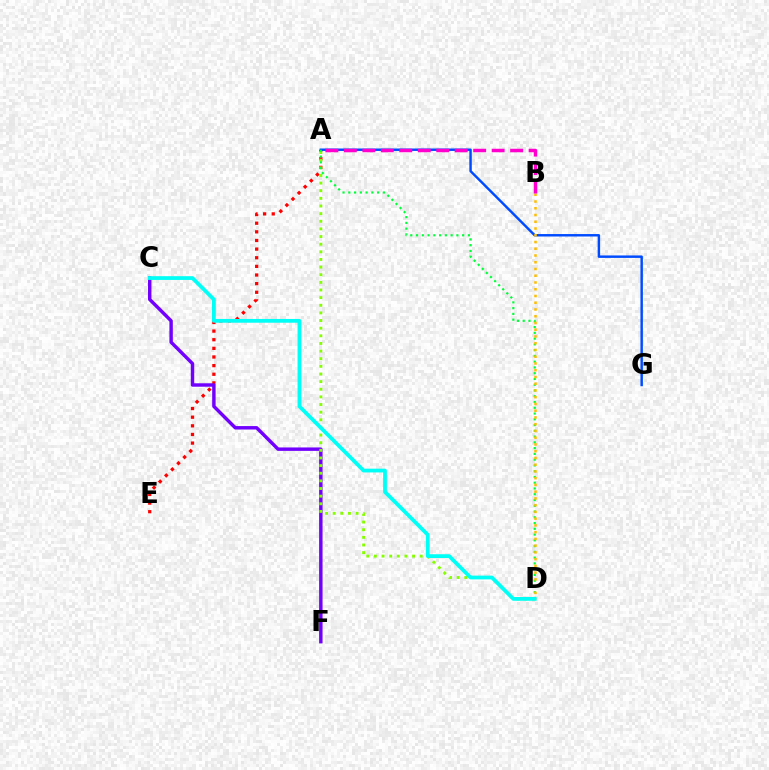{('A', 'E'): [{'color': '#ff0000', 'line_style': 'dotted', 'thickness': 2.35}], ('C', 'F'): [{'color': '#7200ff', 'line_style': 'solid', 'thickness': 2.47}], ('A', 'D'): [{'color': '#84ff00', 'line_style': 'dotted', 'thickness': 2.07}, {'color': '#00ff39', 'line_style': 'dotted', 'thickness': 1.57}], ('A', 'G'): [{'color': '#004bff', 'line_style': 'solid', 'thickness': 1.76}], ('B', 'D'): [{'color': '#ffbd00', 'line_style': 'dotted', 'thickness': 1.83}], ('C', 'D'): [{'color': '#00fff6', 'line_style': 'solid', 'thickness': 2.71}], ('A', 'B'): [{'color': '#ff00cf', 'line_style': 'dashed', 'thickness': 2.51}]}